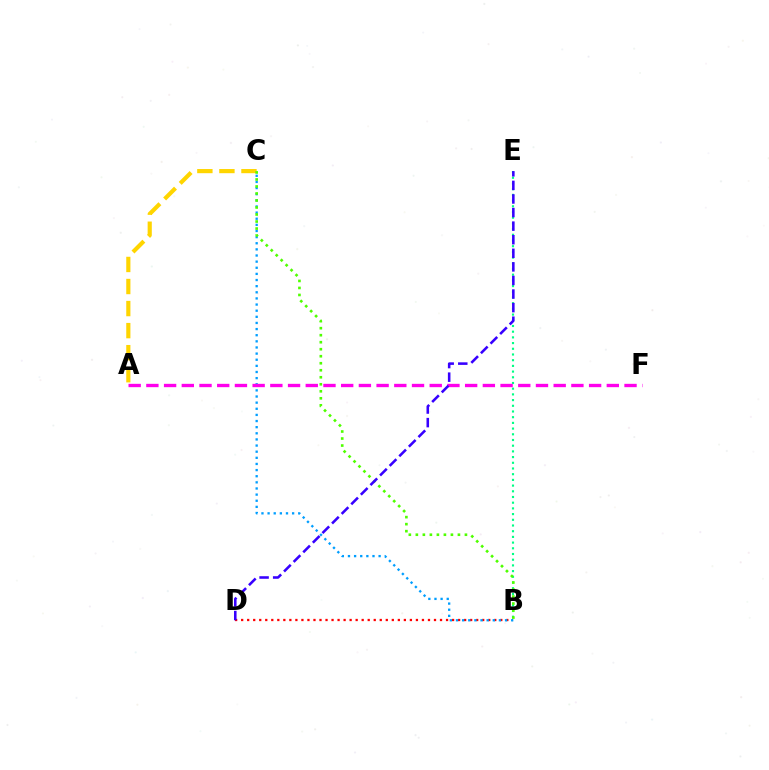{('B', 'E'): [{'color': '#00ff86', 'line_style': 'dotted', 'thickness': 1.55}], ('B', 'D'): [{'color': '#ff0000', 'line_style': 'dotted', 'thickness': 1.64}], ('B', 'C'): [{'color': '#009eff', 'line_style': 'dotted', 'thickness': 1.67}, {'color': '#4fff00', 'line_style': 'dotted', 'thickness': 1.91}], ('A', 'C'): [{'color': '#ffd500', 'line_style': 'dashed', 'thickness': 3.0}], ('A', 'F'): [{'color': '#ff00ed', 'line_style': 'dashed', 'thickness': 2.41}], ('D', 'E'): [{'color': '#3700ff', 'line_style': 'dashed', 'thickness': 1.84}]}